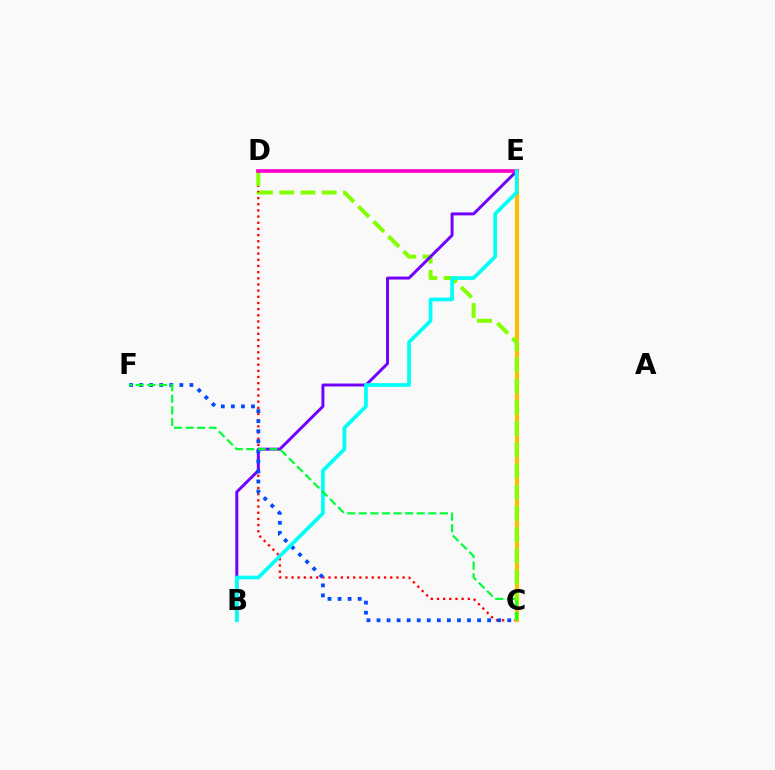{('C', 'D'): [{'color': '#ff0000', 'line_style': 'dotted', 'thickness': 1.68}, {'color': '#84ff00', 'line_style': 'dashed', 'thickness': 2.88}], ('C', 'E'): [{'color': '#ffbd00', 'line_style': 'solid', 'thickness': 2.99}], ('B', 'E'): [{'color': '#7200ff', 'line_style': 'solid', 'thickness': 2.13}, {'color': '#00fff6', 'line_style': 'solid', 'thickness': 2.66}], ('D', 'E'): [{'color': '#ff00cf', 'line_style': 'solid', 'thickness': 2.65}], ('C', 'F'): [{'color': '#004bff', 'line_style': 'dotted', 'thickness': 2.73}, {'color': '#00ff39', 'line_style': 'dashed', 'thickness': 1.57}]}